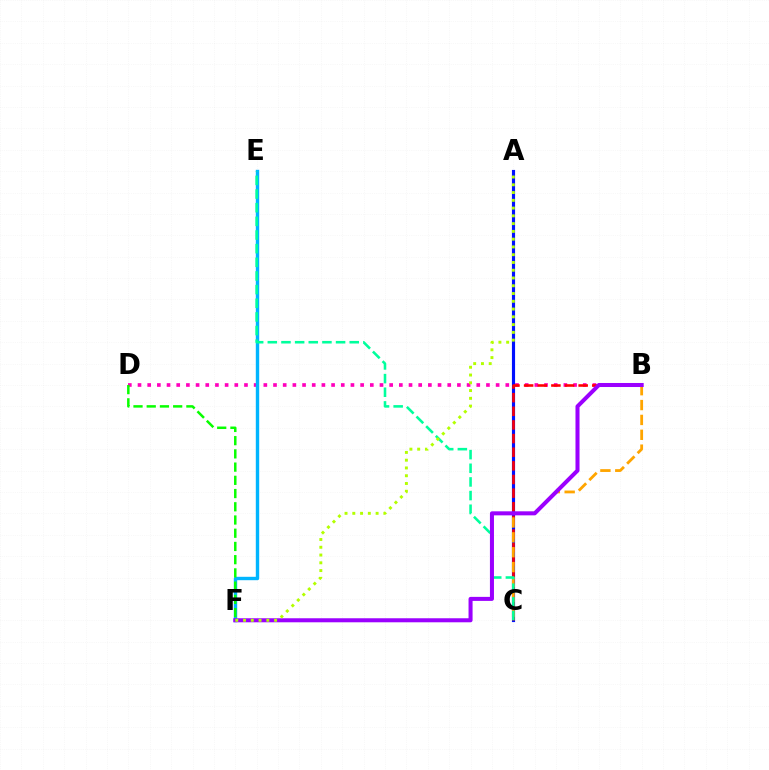{('B', 'D'): [{'color': '#ff00bd', 'line_style': 'dotted', 'thickness': 2.63}], ('A', 'C'): [{'color': '#0010ff', 'line_style': 'solid', 'thickness': 2.26}], ('B', 'C'): [{'color': '#ff0000', 'line_style': 'dashed', 'thickness': 1.85}, {'color': '#ffa500', 'line_style': 'dashed', 'thickness': 2.02}], ('E', 'F'): [{'color': '#00b5ff', 'line_style': 'solid', 'thickness': 2.45}], ('C', 'E'): [{'color': '#00ff9d', 'line_style': 'dashed', 'thickness': 1.85}], ('B', 'F'): [{'color': '#9b00ff', 'line_style': 'solid', 'thickness': 2.9}], ('A', 'F'): [{'color': '#b3ff00', 'line_style': 'dotted', 'thickness': 2.11}], ('D', 'F'): [{'color': '#08ff00', 'line_style': 'dashed', 'thickness': 1.8}]}